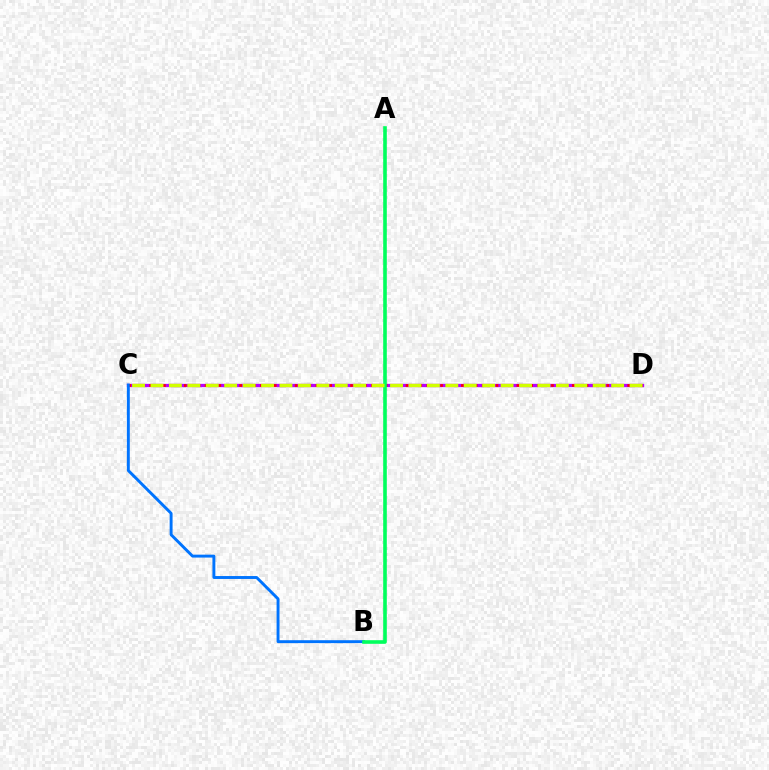{('C', 'D'): [{'color': '#b900ff', 'line_style': 'solid', 'thickness': 2.38}, {'color': '#ff0000', 'line_style': 'dotted', 'thickness': 1.88}, {'color': '#d1ff00', 'line_style': 'dashed', 'thickness': 2.5}], ('B', 'C'): [{'color': '#0074ff', 'line_style': 'solid', 'thickness': 2.1}], ('A', 'B'): [{'color': '#00ff5c', 'line_style': 'solid', 'thickness': 2.6}]}